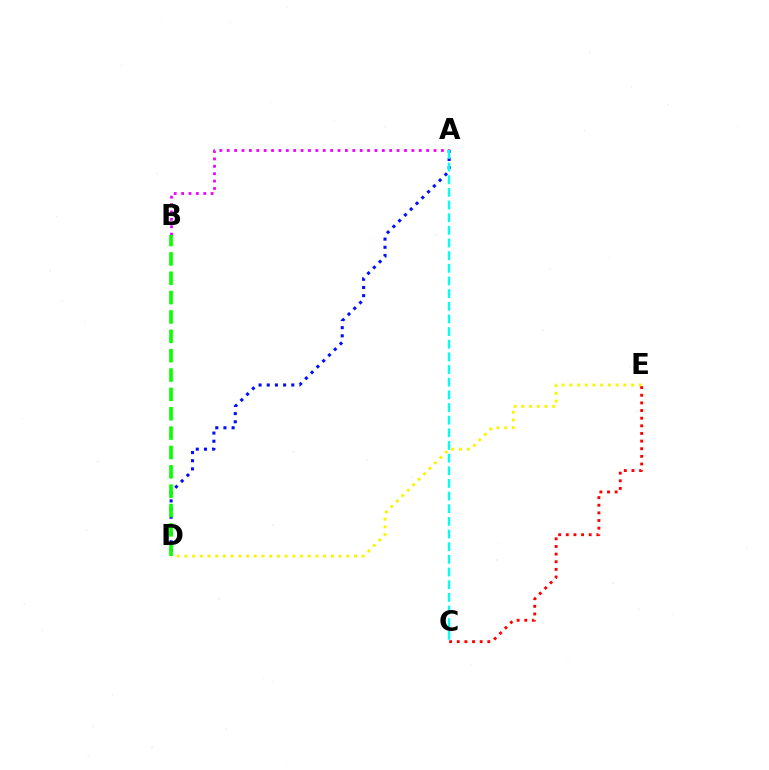{('A', 'D'): [{'color': '#0010ff', 'line_style': 'dotted', 'thickness': 2.22}], ('A', 'B'): [{'color': '#ee00ff', 'line_style': 'dotted', 'thickness': 2.01}], ('D', 'E'): [{'color': '#fcf500', 'line_style': 'dotted', 'thickness': 2.09}], ('C', 'E'): [{'color': '#ff0000', 'line_style': 'dotted', 'thickness': 2.07}], ('A', 'C'): [{'color': '#00fff6', 'line_style': 'dashed', 'thickness': 1.72}], ('B', 'D'): [{'color': '#08ff00', 'line_style': 'dashed', 'thickness': 2.63}]}